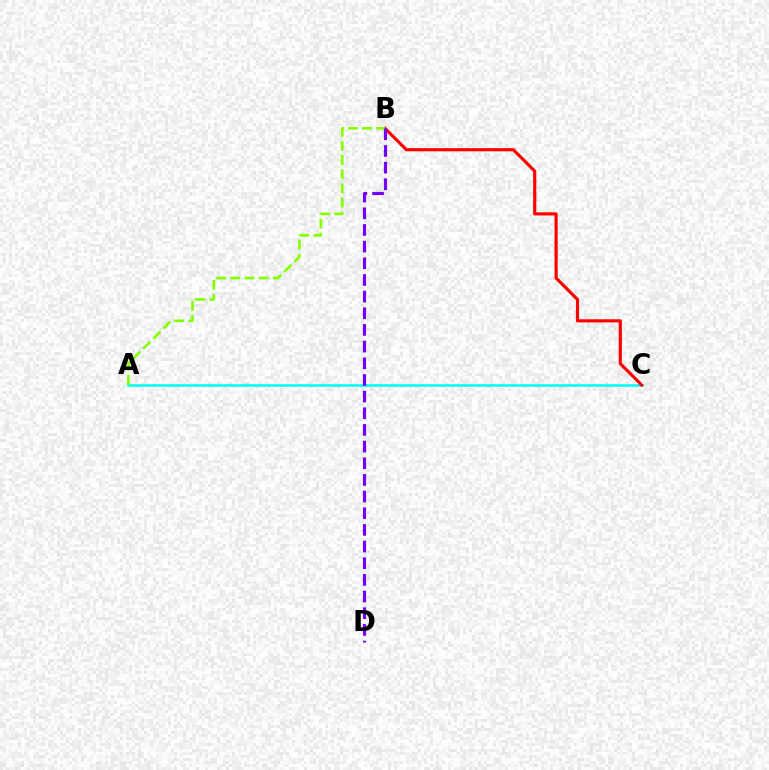{('A', 'C'): [{'color': '#00fff6', 'line_style': 'solid', 'thickness': 1.89}], ('B', 'C'): [{'color': '#ff0000', 'line_style': 'solid', 'thickness': 2.27}], ('A', 'B'): [{'color': '#84ff00', 'line_style': 'dashed', 'thickness': 1.92}], ('B', 'D'): [{'color': '#7200ff', 'line_style': 'dashed', 'thickness': 2.26}]}